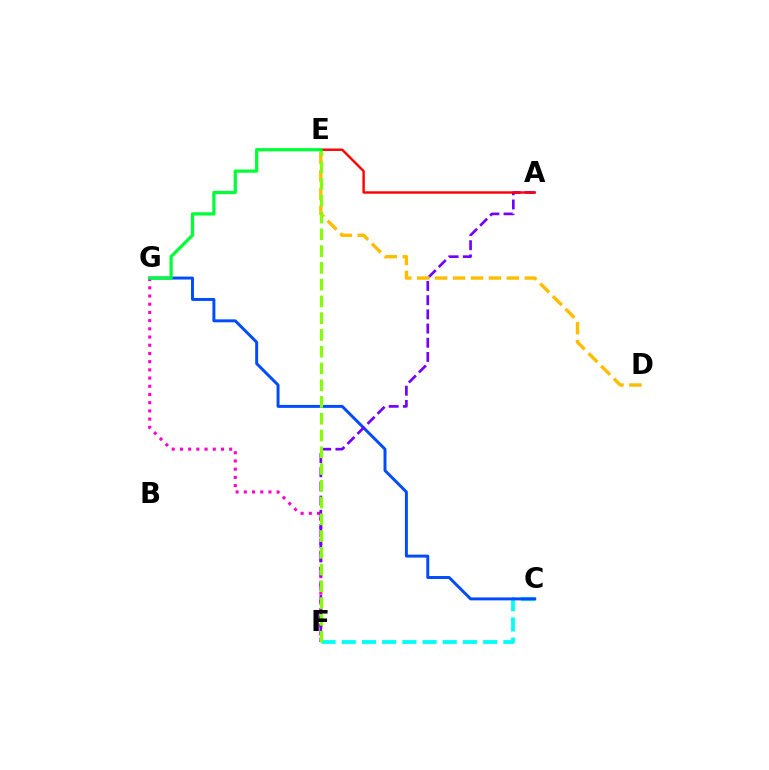{('C', 'F'): [{'color': '#00fff6', 'line_style': 'dashed', 'thickness': 2.74}], ('C', 'G'): [{'color': '#004bff', 'line_style': 'solid', 'thickness': 2.12}], ('F', 'G'): [{'color': '#ff00cf', 'line_style': 'dotted', 'thickness': 2.23}], ('A', 'F'): [{'color': '#7200ff', 'line_style': 'dashed', 'thickness': 1.93}], ('D', 'E'): [{'color': '#ffbd00', 'line_style': 'dashed', 'thickness': 2.44}], ('A', 'E'): [{'color': '#ff0000', 'line_style': 'solid', 'thickness': 1.73}], ('E', 'F'): [{'color': '#84ff00', 'line_style': 'dashed', 'thickness': 2.28}], ('E', 'G'): [{'color': '#00ff39', 'line_style': 'solid', 'thickness': 2.34}]}